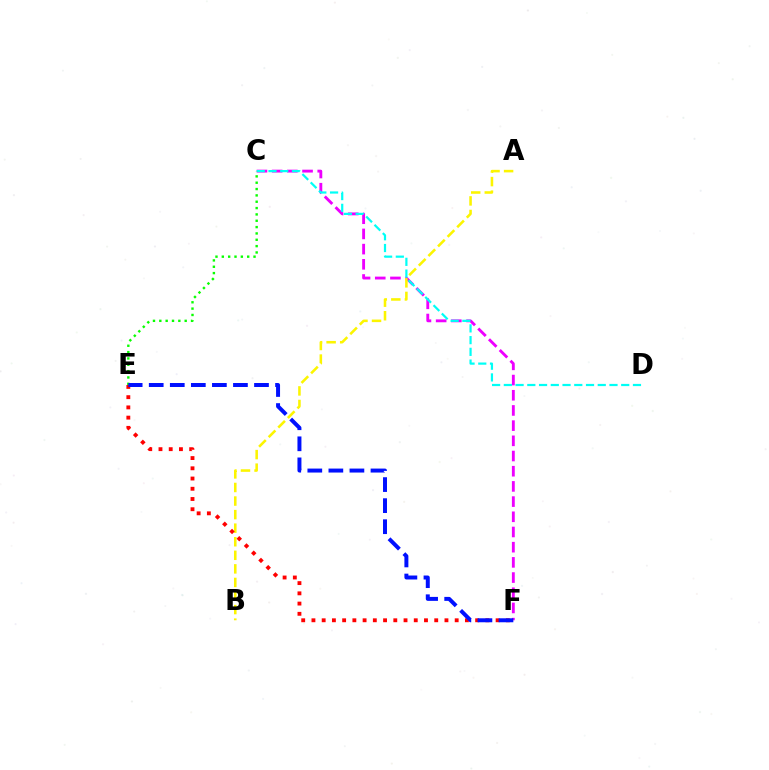{('C', 'F'): [{'color': '#ee00ff', 'line_style': 'dashed', 'thickness': 2.06}], ('A', 'B'): [{'color': '#fcf500', 'line_style': 'dashed', 'thickness': 1.84}], ('C', 'D'): [{'color': '#00fff6', 'line_style': 'dashed', 'thickness': 1.59}], ('C', 'E'): [{'color': '#08ff00', 'line_style': 'dotted', 'thickness': 1.72}], ('E', 'F'): [{'color': '#ff0000', 'line_style': 'dotted', 'thickness': 2.78}, {'color': '#0010ff', 'line_style': 'dashed', 'thickness': 2.86}]}